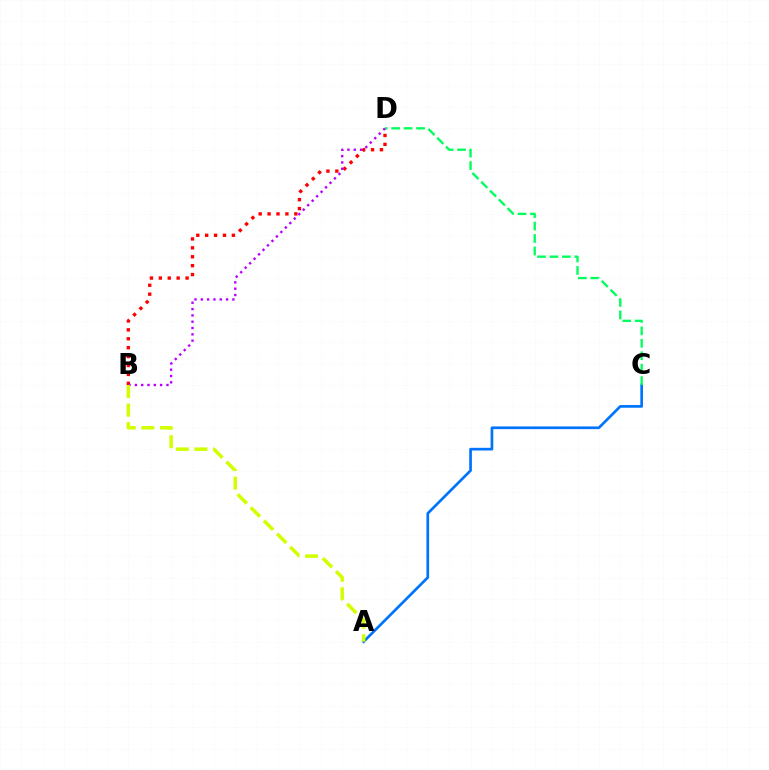{('A', 'C'): [{'color': '#0074ff', 'line_style': 'solid', 'thickness': 1.94}], ('B', 'D'): [{'color': '#ff0000', 'line_style': 'dotted', 'thickness': 2.42}, {'color': '#b900ff', 'line_style': 'dotted', 'thickness': 1.72}], ('C', 'D'): [{'color': '#00ff5c', 'line_style': 'dashed', 'thickness': 1.69}], ('A', 'B'): [{'color': '#d1ff00', 'line_style': 'dashed', 'thickness': 2.53}]}